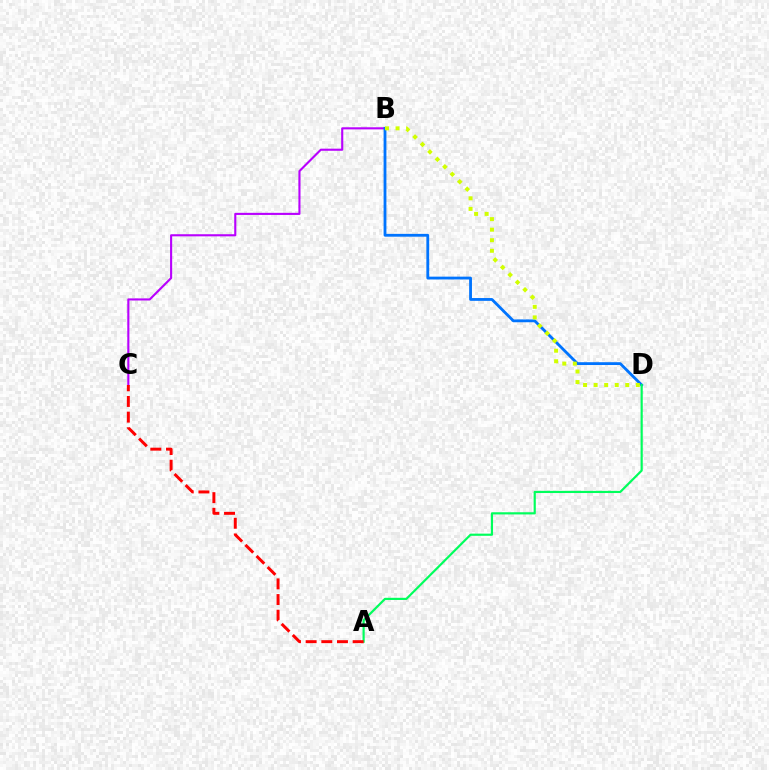{('B', 'C'): [{'color': '#b900ff', 'line_style': 'solid', 'thickness': 1.52}], ('B', 'D'): [{'color': '#0074ff', 'line_style': 'solid', 'thickness': 2.03}, {'color': '#d1ff00', 'line_style': 'dotted', 'thickness': 2.86}], ('A', 'D'): [{'color': '#00ff5c', 'line_style': 'solid', 'thickness': 1.57}], ('A', 'C'): [{'color': '#ff0000', 'line_style': 'dashed', 'thickness': 2.13}]}